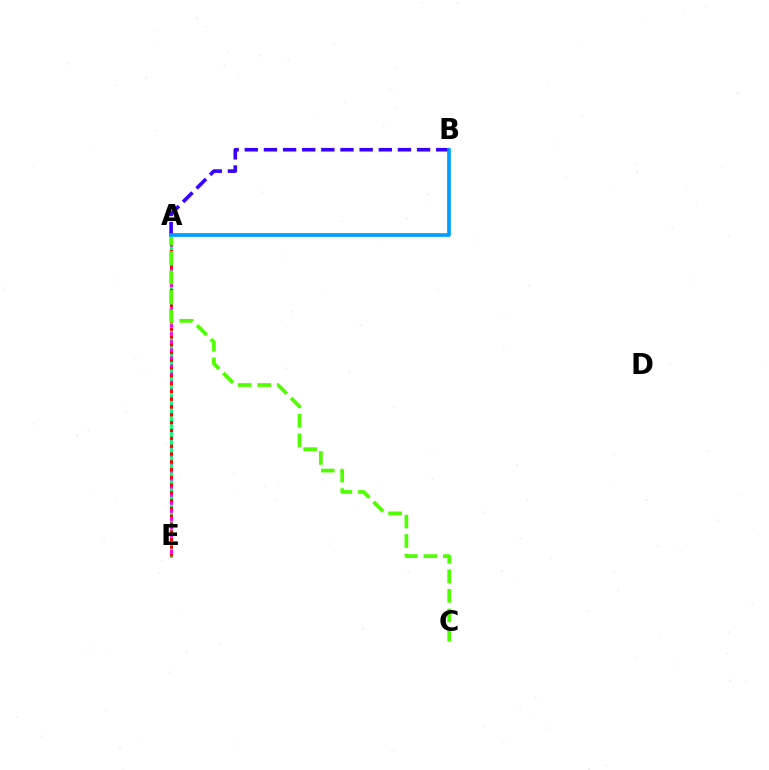{('A', 'E'): [{'color': '#ffd500', 'line_style': 'solid', 'thickness': 2.23}, {'color': '#00ff86', 'line_style': 'solid', 'thickness': 2.03}, {'color': '#ff00ed', 'line_style': 'dotted', 'thickness': 2.19}, {'color': '#ff0000', 'line_style': 'dotted', 'thickness': 2.11}], ('A', 'B'): [{'color': '#3700ff', 'line_style': 'dashed', 'thickness': 2.6}, {'color': '#009eff', 'line_style': 'solid', 'thickness': 2.66}], ('A', 'C'): [{'color': '#4fff00', 'line_style': 'dashed', 'thickness': 2.65}]}